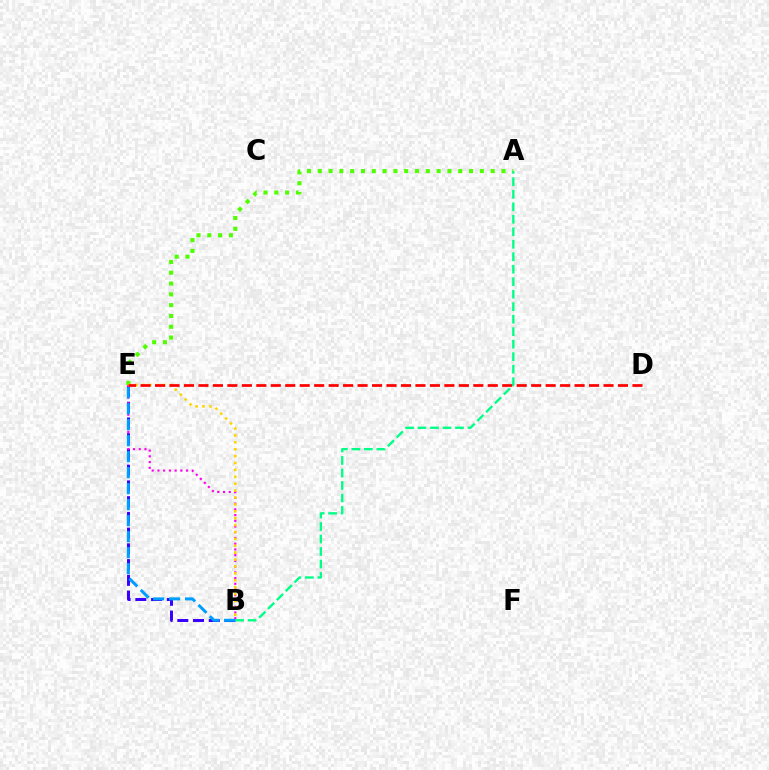{('B', 'E'): [{'color': '#3700ff', 'line_style': 'dashed', 'thickness': 2.14}, {'color': '#ff00ed', 'line_style': 'dotted', 'thickness': 1.56}, {'color': '#ffd500', 'line_style': 'dotted', 'thickness': 1.87}, {'color': '#009eff', 'line_style': 'dashed', 'thickness': 2.17}], ('A', 'E'): [{'color': '#4fff00', 'line_style': 'dotted', 'thickness': 2.94}], ('A', 'B'): [{'color': '#00ff86', 'line_style': 'dashed', 'thickness': 1.7}], ('D', 'E'): [{'color': '#ff0000', 'line_style': 'dashed', 'thickness': 1.97}]}